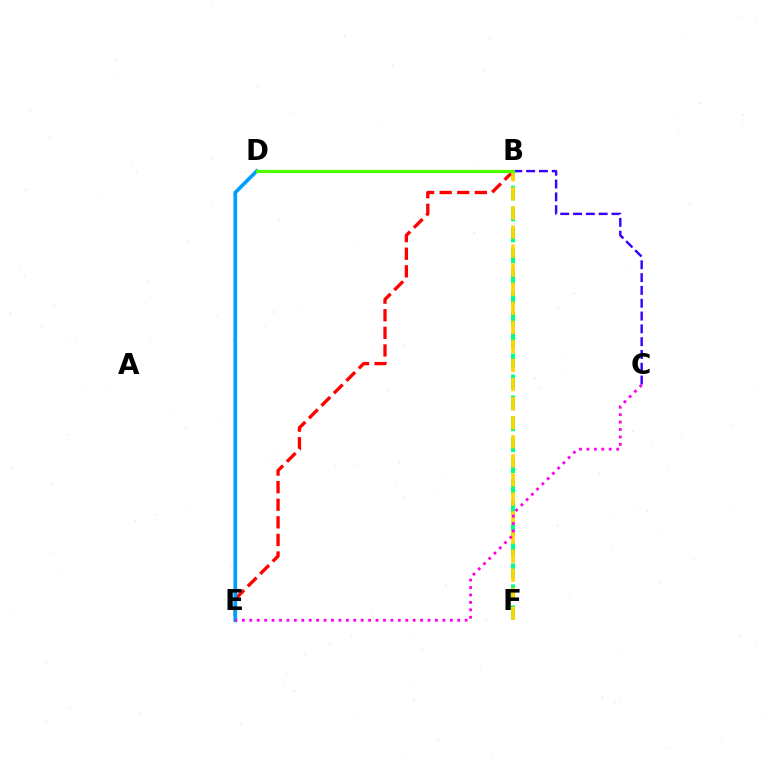{('B', 'F'): [{'color': '#00ff86', 'line_style': 'dashed', 'thickness': 2.85}, {'color': '#ffd500', 'line_style': 'dashed', 'thickness': 2.59}], ('B', 'E'): [{'color': '#ff0000', 'line_style': 'dashed', 'thickness': 2.39}], ('D', 'E'): [{'color': '#009eff', 'line_style': 'solid', 'thickness': 2.65}], ('B', 'C'): [{'color': '#3700ff', 'line_style': 'dashed', 'thickness': 1.74}], ('C', 'E'): [{'color': '#ff00ed', 'line_style': 'dotted', 'thickness': 2.02}], ('B', 'D'): [{'color': '#4fff00', 'line_style': 'solid', 'thickness': 2.33}]}